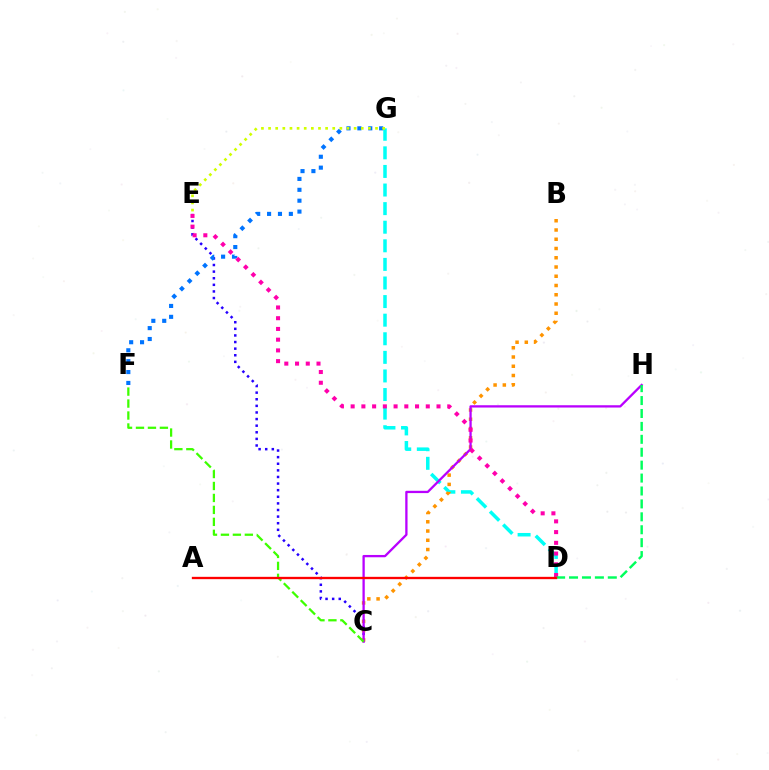{('D', 'G'): [{'color': '#00fff6', 'line_style': 'dashed', 'thickness': 2.53}], ('C', 'E'): [{'color': '#2500ff', 'line_style': 'dotted', 'thickness': 1.8}], ('F', 'G'): [{'color': '#0074ff', 'line_style': 'dotted', 'thickness': 2.96}], ('E', 'G'): [{'color': '#d1ff00', 'line_style': 'dotted', 'thickness': 1.94}], ('B', 'C'): [{'color': '#ff9400', 'line_style': 'dotted', 'thickness': 2.51}], ('C', 'H'): [{'color': '#b900ff', 'line_style': 'solid', 'thickness': 1.65}], ('C', 'F'): [{'color': '#3dff00', 'line_style': 'dashed', 'thickness': 1.62}], ('D', 'E'): [{'color': '#ff00ac', 'line_style': 'dotted', 'thickness': 2.92}], ('D', 'H'): [{'color': '#00ff5c', 'line_style': 'dashed', 'thickness': 1.76}], ('A', 'D'): [{'color': '#ff0000', 'line_style': 'solid', 'thickness': 1.67}]}